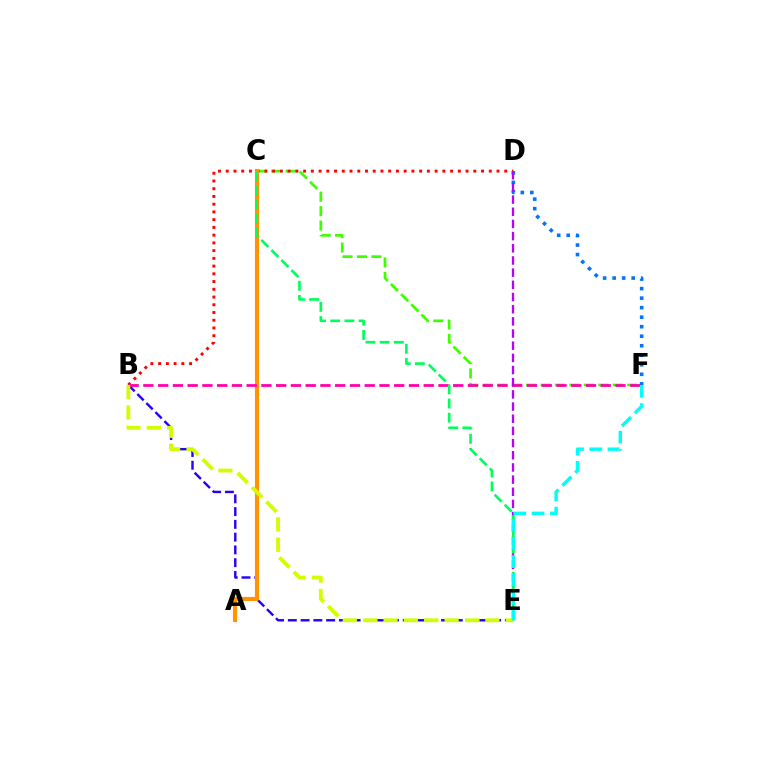{('C', 'F'): [{'color': '#3dff00', 'line_style': 'dashed', 'thickness': 1.96}], ('B', 'E'): [{'color': '#2500ff', 'line_style': 'dashed', 'thickness': 1.73}, {'color': '#d1ff00', 'line_style': 'dashed', 'thickness': 2.77}], ('B', 'D'): [{'color': '#ff0000', 'line_style': 'dotted', 'thickness': 2.1}], ('A', 'C'): [{'color': '#ff9400', 'line_style': 'solid', 'thickness': 2.97}], ('B', 'F'): [{'color': '#ff00ac', 'line_style': 'dashed', 'thickness': 2.0}], ('D', 'F'): [{'color': '#0074ff', 'line_style': 'dotted', 'thickness': 2.59}], ('D', 'E'): [{'color': '#b900ff', 'line_style': 'dashed', 'thickness': 1.65}], ('C', 'E'): [{'color': '#00ff5c', 'line_style': 'dashed', 'thickness': 1.92}], ('E', 'F'): [{'color': '#00fff6', 'line_style': 'dashed', 'thickness': 2.48}]}